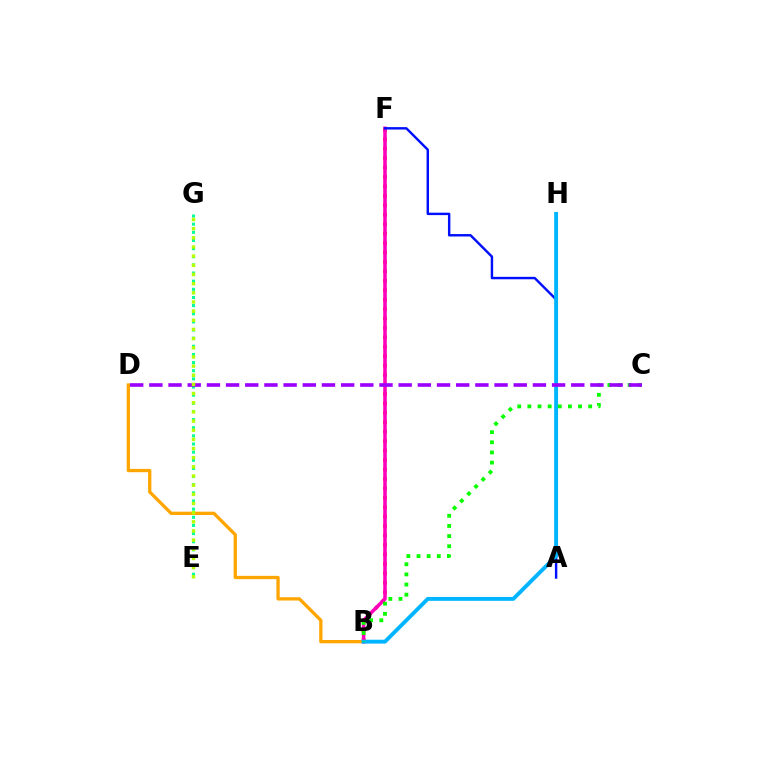{('B', 'F'): [{'color': '#ff0000', 'line_style': 'dotted', 'thickness': 2.56}, {'color': '#ff00bd', 'line_style': 'solid', 'thickness': 2.55}], ('B', 'D'): [{'color': '#ffa500', 'line_style': 'solid', 'thickness': 2.37}], ('E', 'G'): [{'color': '#00ff9d', 'line_style': 'dotted', 'thickness': 2.21}, {'color': '#b3ff00', 'line_style': 'dotted', 'thickness': 2.49}], ('A', 'F'): [{'color': '#0010ff', 'line_style': 'solid', 'thickness': 1.75}], ('B', 'H'): [{'color': '#00b5ff', 'line_style': 'solid', 'thickness': 2.79}], ('B', 'C'): [{'color': '#08ff00', 'line_style': 'dotted', 'thickness': 2.75}], ('C', 'D'): [{'color': '#9b00ff', 'line_style': 'dashed', 'thickness': 2.61}]}